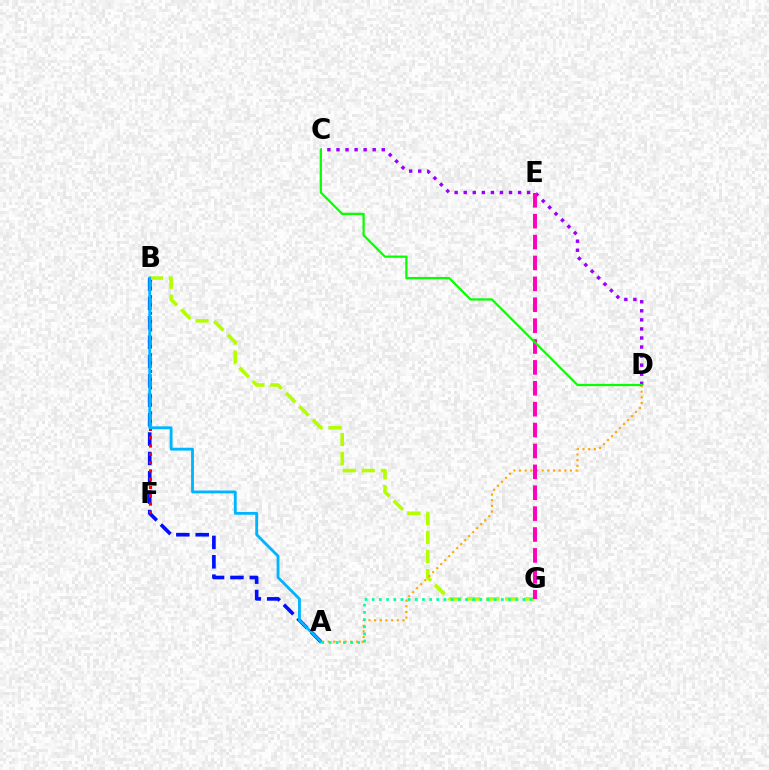{('A', 'B'): [{'color': '#0010ff', 'line_style': 'dashed', 'thickness': 2.63}, {'color': '#00b5ff', 'line_style': 'solid', 'thickness': 2.05}], ('C', 'D'): [{'color': '#9b00ff', 'line_style': 'dotted', 'thickness': 2.46}, {'color': '#08ff00', 'line_style': 'solid', 'thickness': 1.61}], ('B', 'F'): [{'color': '#ff0000', 'line_style': 'dotted', 'thickness': 2.25}], ('B', 'G'): [{'color': '#b3ff00', 'line_style': 'dashed', 'thickness': 2.58}], ('A', 'D'): [{'color': '#ffa500', 'line_style': 'dotted', 'thickness': 1.54}], ('A', 'G'): [{'color': '#00ff9d', 'line_style': 'dotted', 'thickness': 1.95}], ('E', 'G'): [{'color': '#ff00bd', 'line_style': 'dashed', 'thickness': 2.84}]}